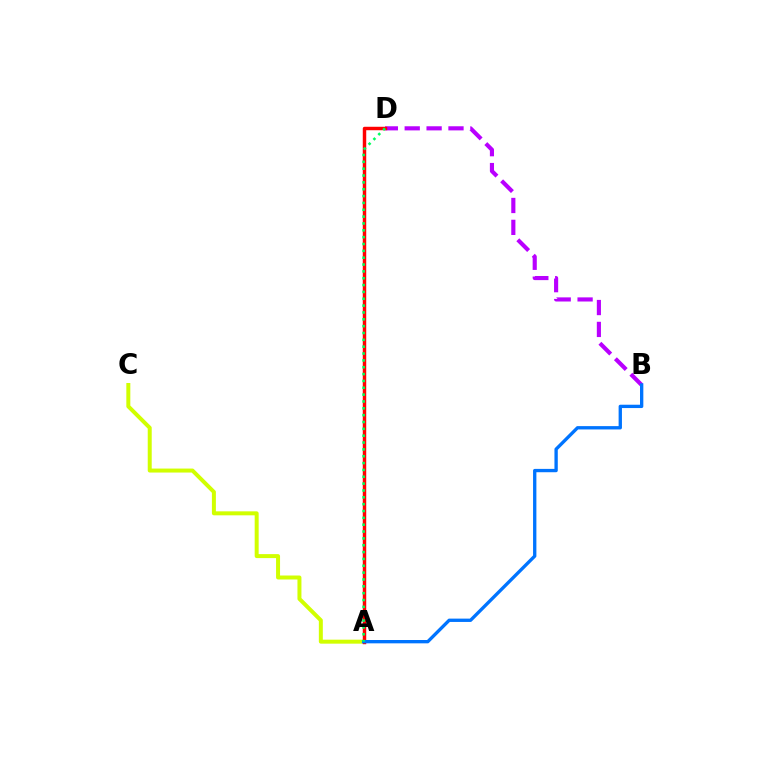{('B', 'D'): [{'color': '#b900ff', 'line_style': 'dashed', 'thickness': 2.97}], ('A', 'C'): [{'color': '#d1ff00', 'line_style': 'solid', 'thickness': 2.87}], ('A', 'D'): [{'color': '#ff0000', 'line_style': 'solid', 'thickness': 2.49}, {'color': '#00ff5c', 'line_style': 'dotted', 'thickness': 1.86}], ('A', 'B'): [{'color': '#0074ff', 'line_style': 'solid', 'thickness': 2.4}]}